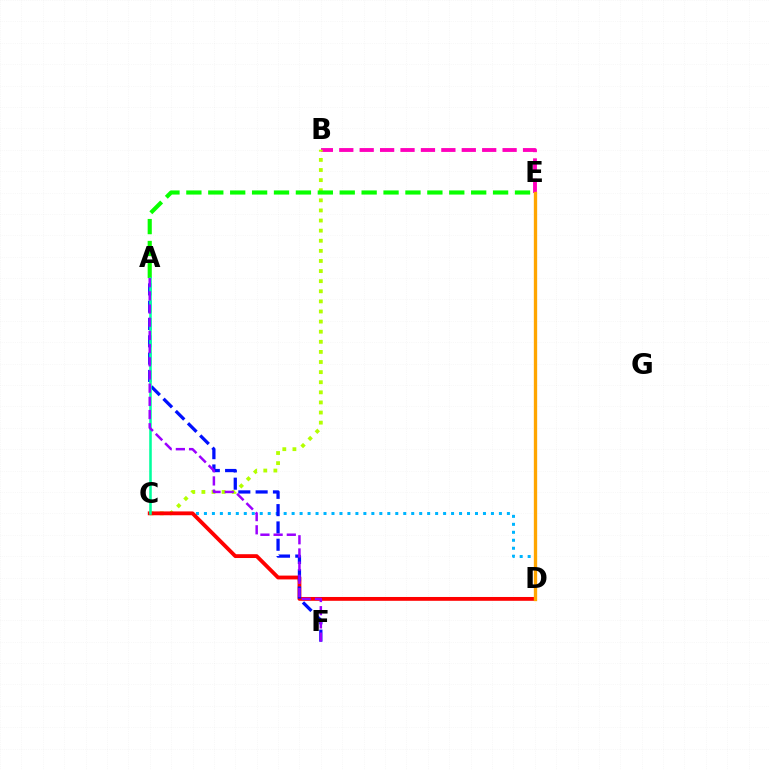{('B', 'E'): [{'color': '#ff00bd', 'line_style': 'dashed', 'thickness': 2.77}], ('B', 'C'): [{'color': '#b3ff00', 'line_style': 'dotted', 'thickness': 2.75}], ('C', 'D'): [{'color': '#00b5ff', 'line_style': 'dotted', 'thickness': 2.17}, {'color': '#ff0000', 'line_style': 'solid', 'thickness': 2.75}], ('A', 'E'): [{'color': '#08ff00', 'line_style': 'dashed', 'thickness': 2.98}], ('D', 'E'): [{'color': '#ffa500', 'line_style': 'solid', 'thickness': 2.39}], ('A', 'F'): [{'color': '#0010ff', 'line_style': 'dashed', 'thickness': 2.35}, {'color': '#9b00ff', 'line_style': 'dashed', 'thickness': 1.79}], ('A', 'C'): [{'color': '#00ff9d', 'line_style': 'solid', 'thickness': 1.84}]}